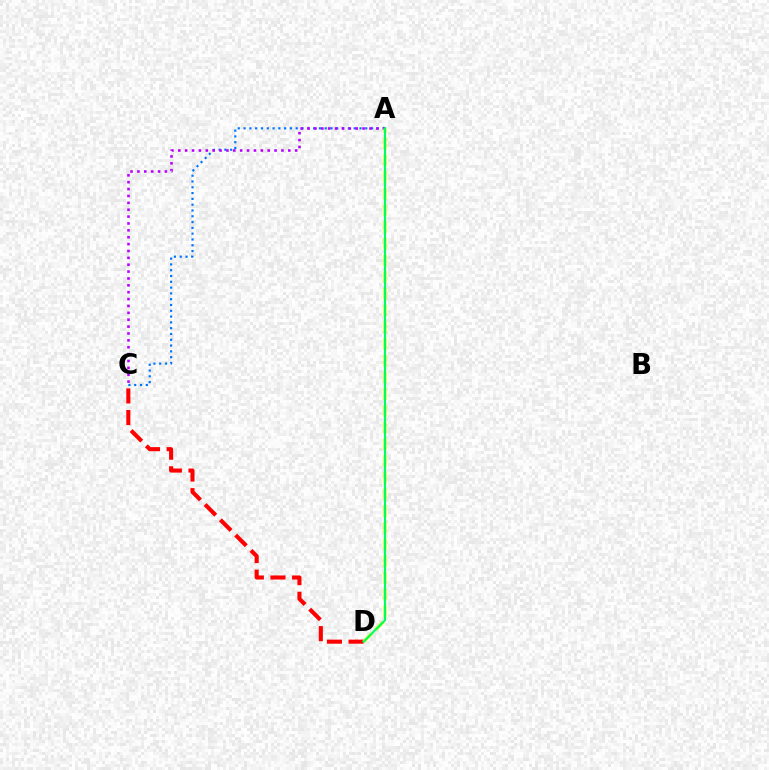{('A', 'C'): [{'color': '#0074ff', 'line_style': 'dotted', 'thickness': 1.57}, {'color': '#b900ff', 'line_style': 'dotted', 'thickness': 1.87}], ('C', 'D'): [{'color': '#ff0000', 'line_style': 'dashed', 'thickness': 2.94}], ('A', 'D'): [{'color': '#d1ff00', 'line_style': 'dashed', 'thickness': 2.27}, {'color': '#00ff5c', 'line_style': 'solid', 'thickness': 1.5}]}